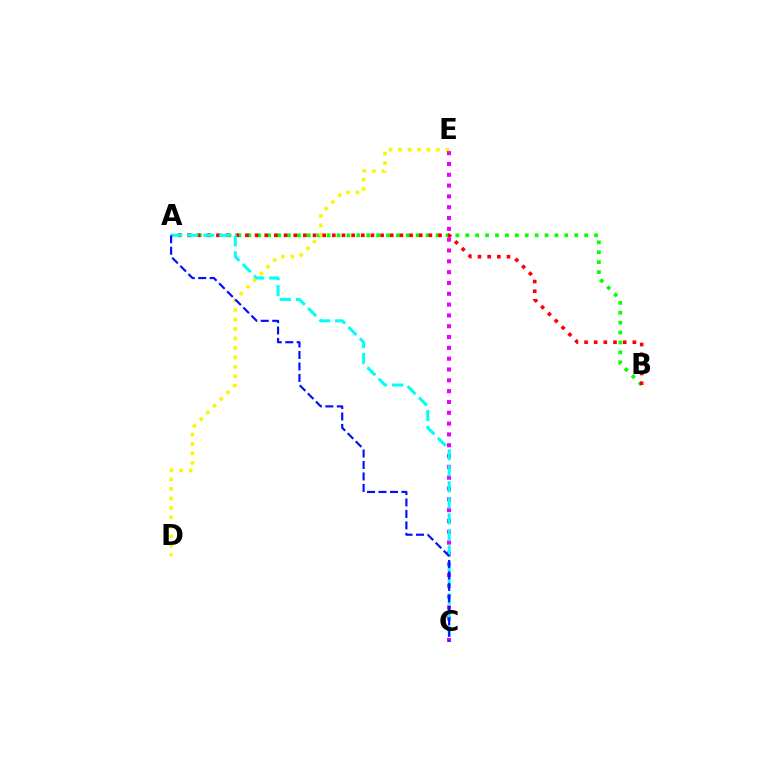{('A', 'B'): [{'color': '#08ff00', 'line_style': 'dotted', 'thickness': 2.69}, {'color': '#ff0000', 'line_style': 'dotted', 'thickness': 2.62}], ('D', 'E'): [{'color': '#fcf500', 'line_style': 'dotted', 'thickness': 2.58}], ('C', 'E'): [{'color': '#ee00ff', 'line_style': 'dotted', 'thickness': 2.94}], ('A', 'C'): [{'color': '#00fff6', 'line_style': 'dashed', 'thickness': 2.18}, {'color': '#0010ff', 'line_style': 'dashed', 'thickness': 1.56}]}